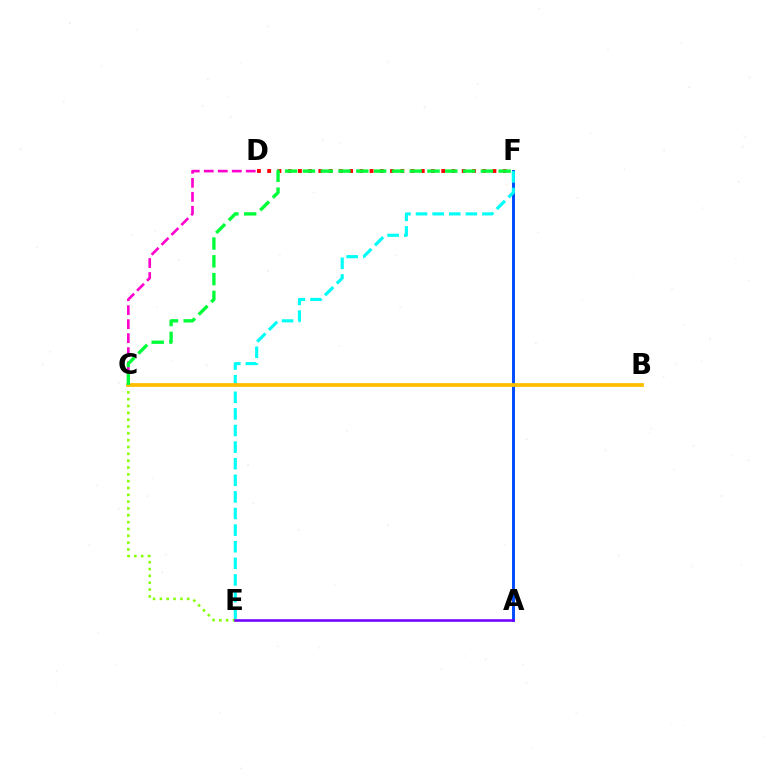{('A', 'F'): [{'color': '#004bff', 'line_style': 'solid', 'thickness': 2.11}], ('C', 'D'): [{'color': '#ff00cf', 'line_style': 'dashed', 'thickness': 1.9}], ('D', 'F'): [{'color': '#ff0000', 'line_style': 'dotted', 'thickness': 2.78}], ('E', 'F'): [{'color': '#00fff6', 'line_style': 'dashed', 'thickness': 2.26}], ('C', 'E'): [{'color': '#84ff00', 'line_style': 'dotted', 'thickness': 1.86}], ('A', 'E'): [{'color': '#7200ff', 'line_style': 'solid', 'thickness': 1.84}], ('B', 'C'): [{'color': '#ffbd00', 'line_style': 'solid', 'thickness': 2.69}], ('C', 'F'): [{'color': '#00ff39', 'line_style': 'dashed', 'thickness': 2.42}]}